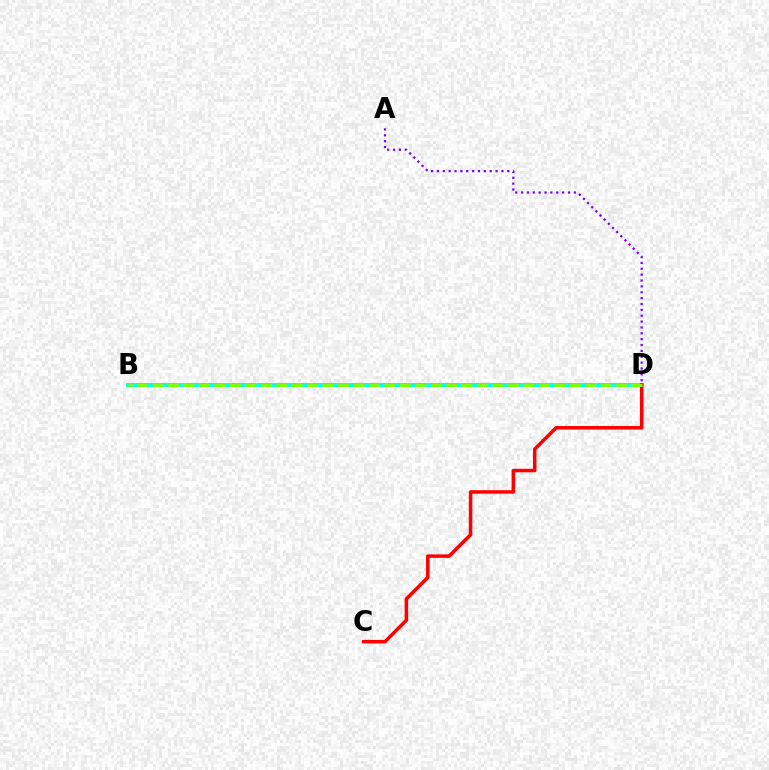{('B', 'D'): [{'color': '#00fff6', 'line_style': 'solid', 'thickness': 2.89}, {'color': '#84ff00', 'line_style': 'dashed', 'thickness': 2.1}], ('C', 'D'): [{'color': '#ff0000', 'line_style': 'solid', 'thickness': 2.52}], ('A', 'D'): [{'color': '#7200ff', 'line_style': 'dotted', 'thickness': 1.59}]}